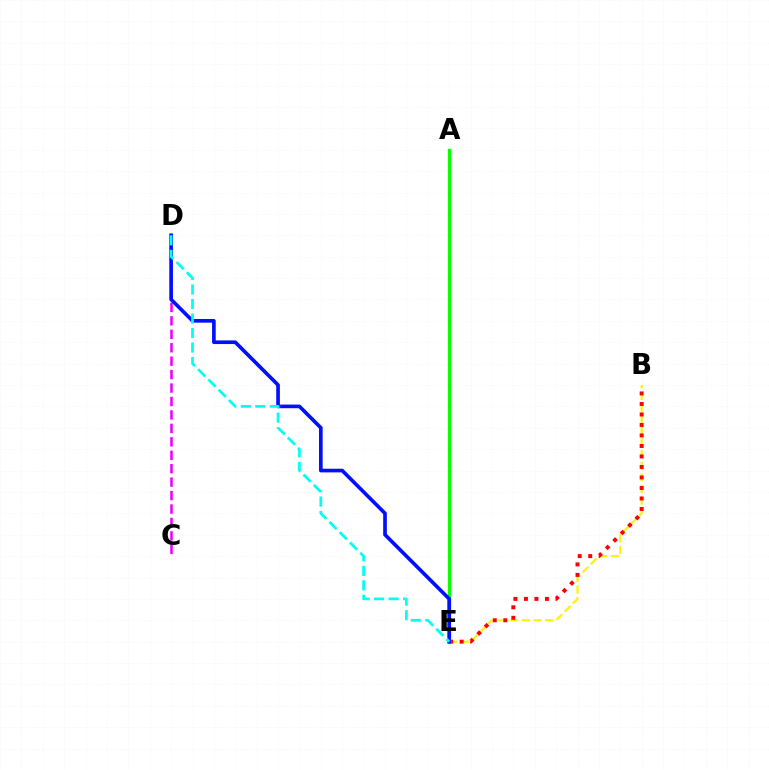{('C', 'D'): [{'color': '#ee00ff', 'line_style': 'dashed', 'thickness': 1.83}], ('B', 'E'): [{'color': '#fcf500', 'line_style': 'dashed', 'thickness': 1.58}, {'color': '#ff0000', 'line_style': 'dotted', 'thickness': 2.85}], ('A', 'E'): [{'color': '#08ff00', 'line_style': 'solid', 'thickness': 2.41}], ('D', 'E'): [{'color': '#0010ff', 'line_style': 'solid', 'thickness': 2.63}, {'color': '#00fff6', 'line_style': 'dashed', 'thickness': 1.97}]}